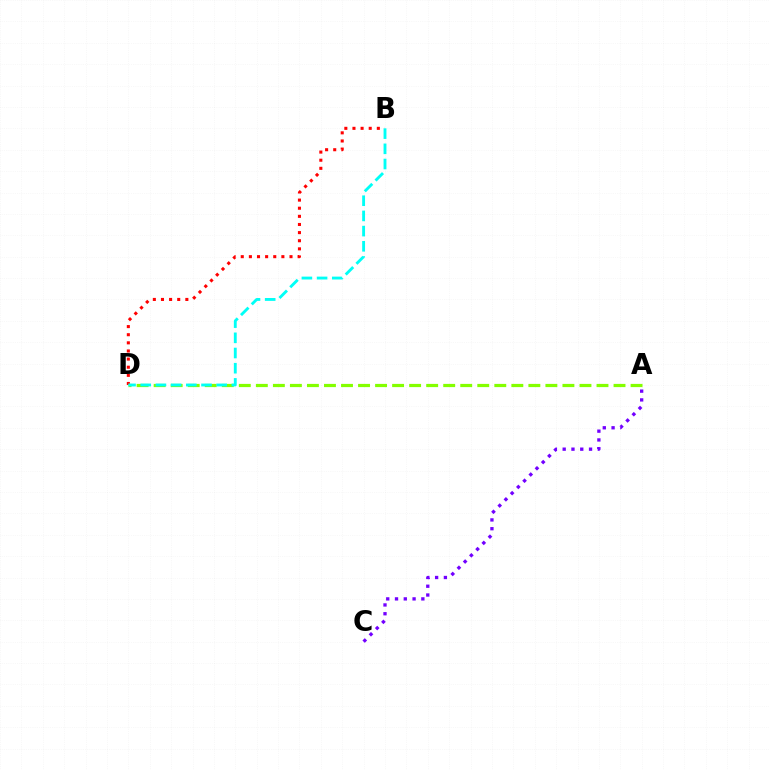{('B', 'D'): [{'color': '#ff0000', 'line_style': 'dotted', 'thickness': 2.21}, {'color': '#00fff6', 'line_style': 'dashed', 'thickness': 2.06}], ('A', 'D'): [{'color': '#84ff00', 'line_style': 'dashed', 'thickness': 2.31}], ('A', 'C'): [{'color': '#7200ff', 'line_style': 'dotted', 'thickness': 2.39}]}